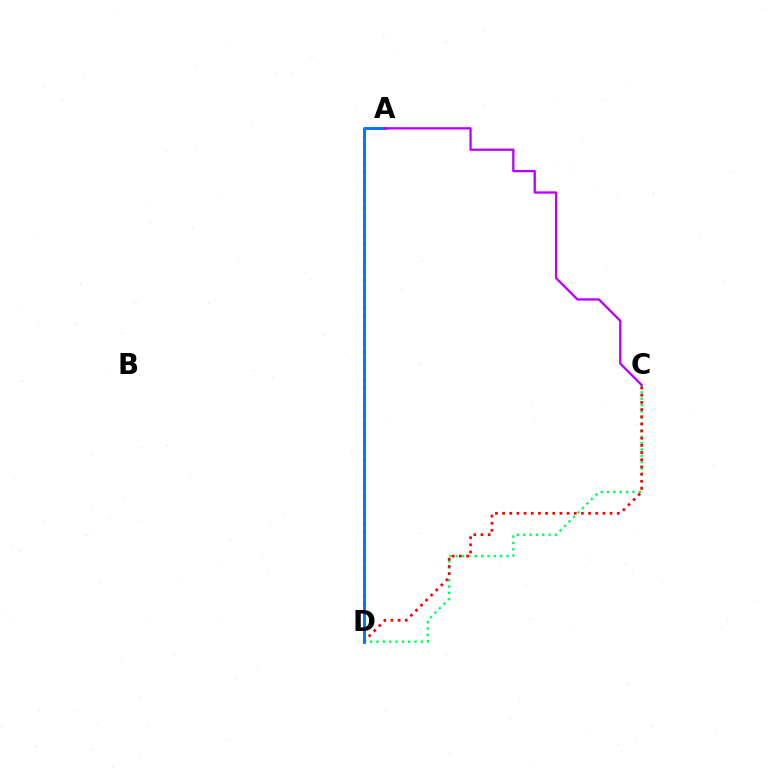{('A', 'D'): [{'color': '#d1ff00', 'line_style': 'dotted', 'thickness': 2.45}, {'color': '#0074ff', 'line_style': 'solid', 'thickness': 2.08}], ('C', 'D'): [{'color': '#00ff5c', 'line_style': 'dotted', 'thickness': 1.72}, {'color': '#ff0000', 'line_style': 'dotted', 'thickness': 1.95}], ('A', 'C'): [{'color': '#b900ff', 'line_style': 'solid', 'thickness': 1.66}]}